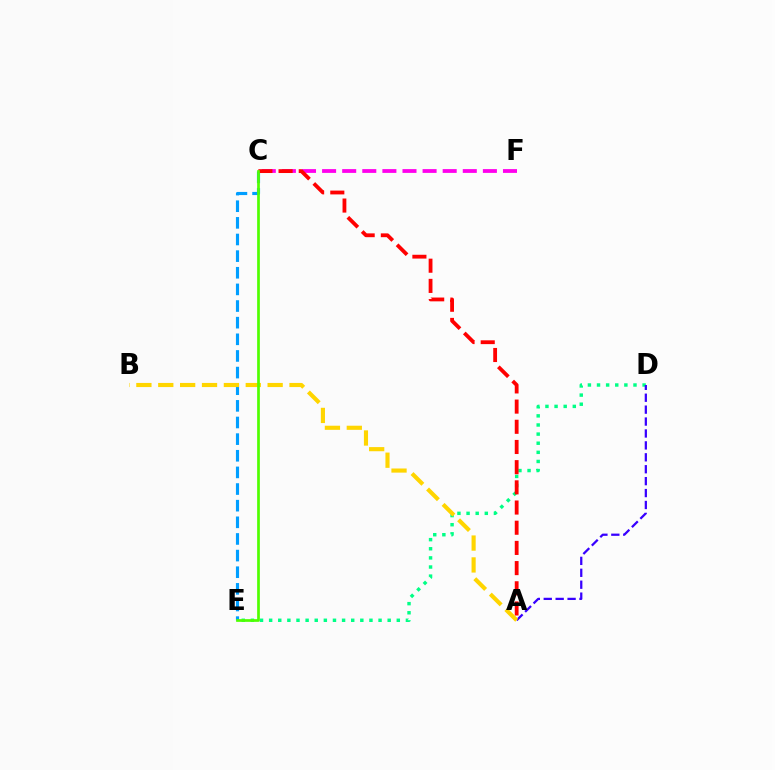{('D', 'E'): [{'color': '#00ff86', 'line_style': 'dotted', 'thickness': 2.48}], ('C', 'E'): [{'color': '#009eff', 'line_style': 'dashed', 'thickness': 2.26}, {'color': '#4fff00', 'line_style': 'solid', 'thickness': 1.95}], ('C', 'F'): [{'color': '#ff00ed', 'line_style': 'dashed', 'thickness': 2.73}], ('A', 'D'): [{'color': '#3700ff', 'line_style': 'dashed', 'thickness': 1.62}], ('A', 'C'): [{'color': '#ff0000', 'line_style': 'dashed', 'thickness': 2.74}], ('A', 'B'): [{'color': '#ffd500', 'line_style': 'dashed', 'thickness': 2.97}]}